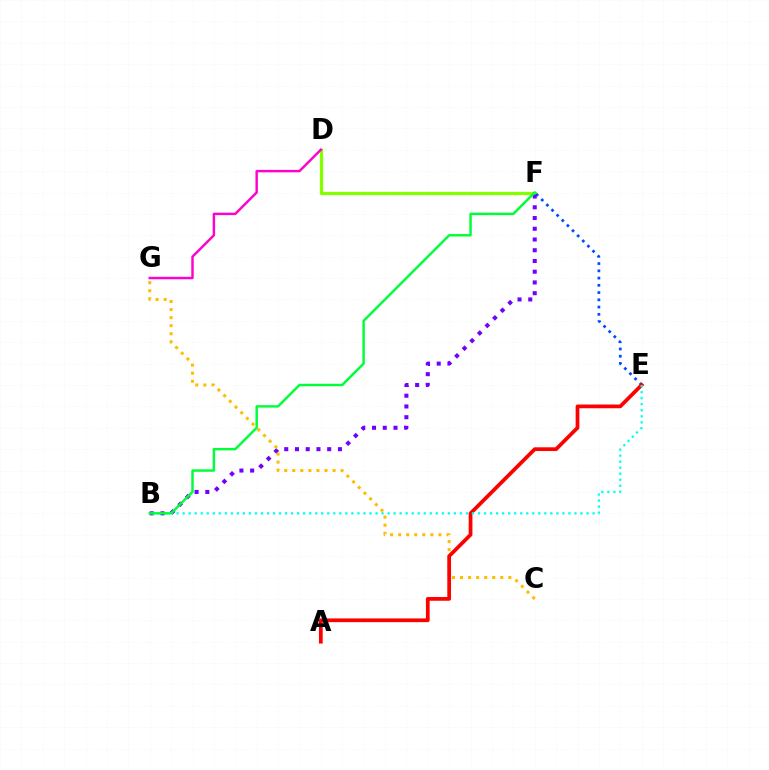{('D', 'F'): [{'color': '#84ff00', 'line_style': 'solid', 'thickness': 2.37}], ('D', 'G'): [{'color': '#ff00cf', 'line_style': 'solid', 'thickness': 1.76}], ('E', 'F'): [{'color': '#004bff', 'line_style': 'dotted', 'thickness': 1.97}], ('B', 'F'): [{'color': '#7200ff', 'line_style': 'dotted', 'thickness': 2.92}, {'color': '#00ff39', 'line_style': 'solid', 'thickness': 1.77}], ('C', 'G'): [{'color': '#ffbd00', 'line_style': 'dotted', 'thickness': 2.19}], ('A', 'E'): [{'color': '#ff0000', 'line_style': 'solid', 'thickness': 2.69}], ('B', 'E'): [{'color': '#00fff6', 'line_style': 'dotted', 'thickness': 1.64}]}